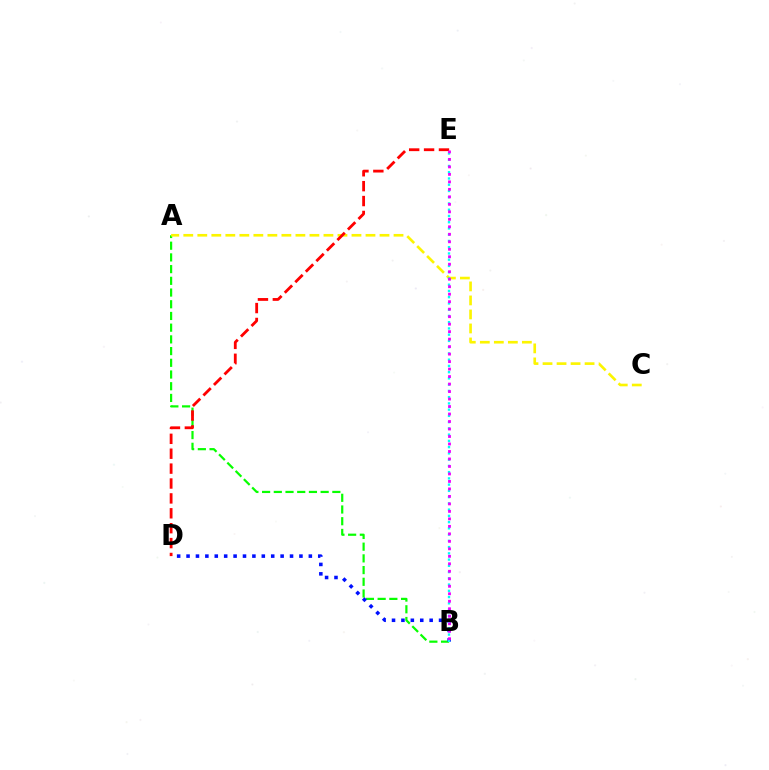{('A', 'B'): [{'color': '#08ff00', 'line_style': 'dashed', 'thickness': 1.59}], ('A', 'C'): [{'color': '#fcf500', 'line_style': 'dashed', 'thickness': 1.9}], ('B', 'D'): [{'color': '#0010ff', 'line_style': 'dotted', 'thickness': 2.56}], ('B', 'E'): [{'color': '#00fff6', 'line_style': 'dotted', 'thickness': 1.7}, {'color': '#ee00ff', 'line_style': 'dotted', 'thickness': 2.03}], ('D', 'E'): [{'color': '#ff0000', 'line_style': 'dashed', 'thickness': 2.02}]}